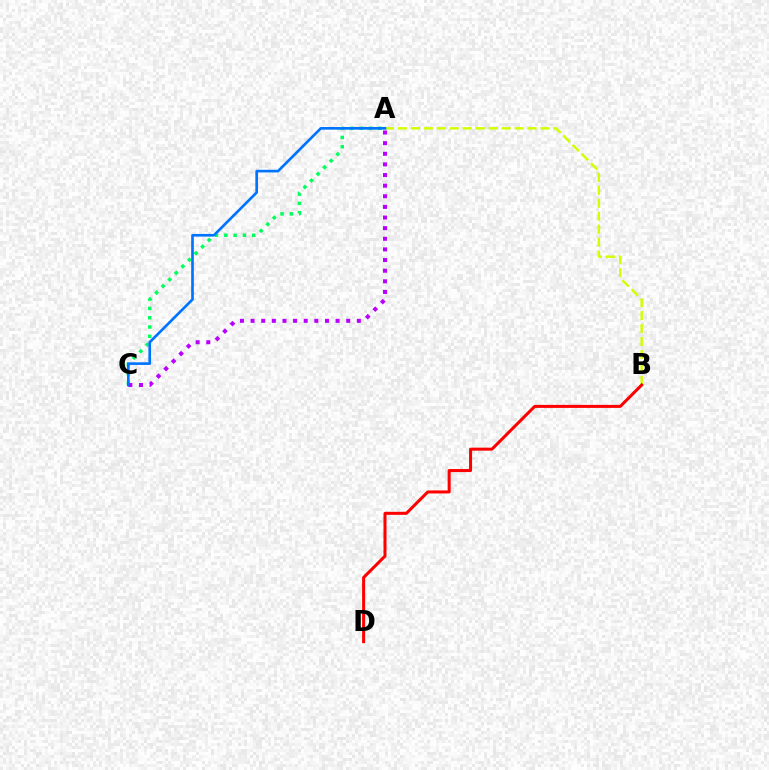{('A', 'C'): [{'color': '#00ff5c', 'line_style': 'dotted', 'thickness': 2.53}, {'color': '#b900ff', 'line_style': 'dotted', 'thickness': 2.89}, {'color': '#0074ff', 'line_style': 'solid', 'thickness': 1.92}], ('A', 'B'): [{'color': '#d1ff00', 'line_style': 'dashed', 'thickness': 1.76}], ('B', 'D'): [{'color': '#ff0000', 'line_style': 'solid', 'thickness': 2.18}]}